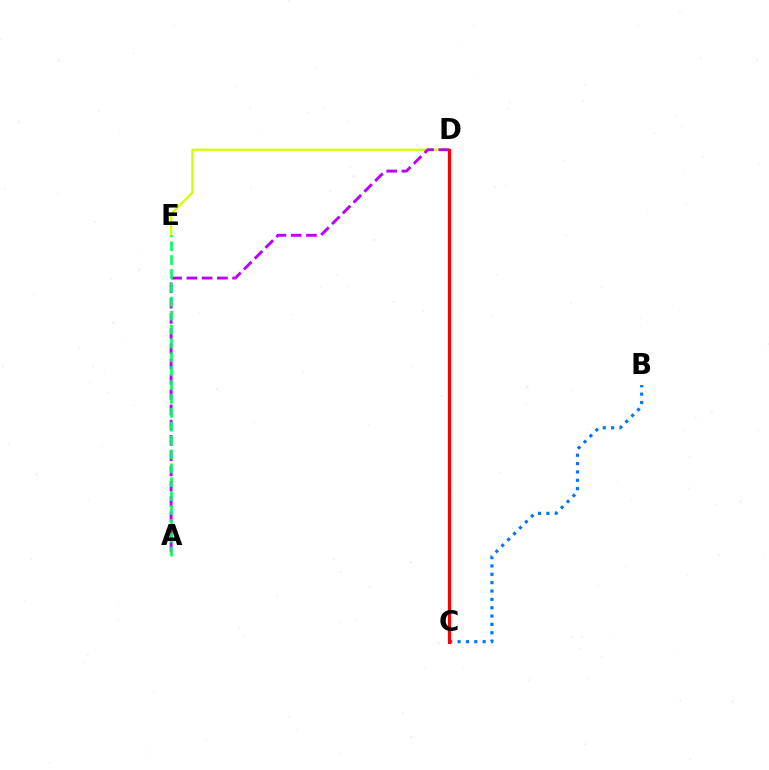{('D', 'E'): [{'color': '#d1ff00', 'line_style': 'solid', 'thickness': 1.67}], ('A', 'D'): [{'color': '#b900ff', 'line_style': 'dashed', 'thickness': 2.07}], ('B', 'C'): [{'color': '#0074ff', 'line_style': 'dotted', 'thickness': 2.27}], ('C', 'D'): [{'color': '#ff0000', 'line_style': 'solid', 'thickness': 2.3}], ('A', 'E'): [{'color': '#00ff5c', 'line_style': 'dashed', 'thickness': 1.89}]}